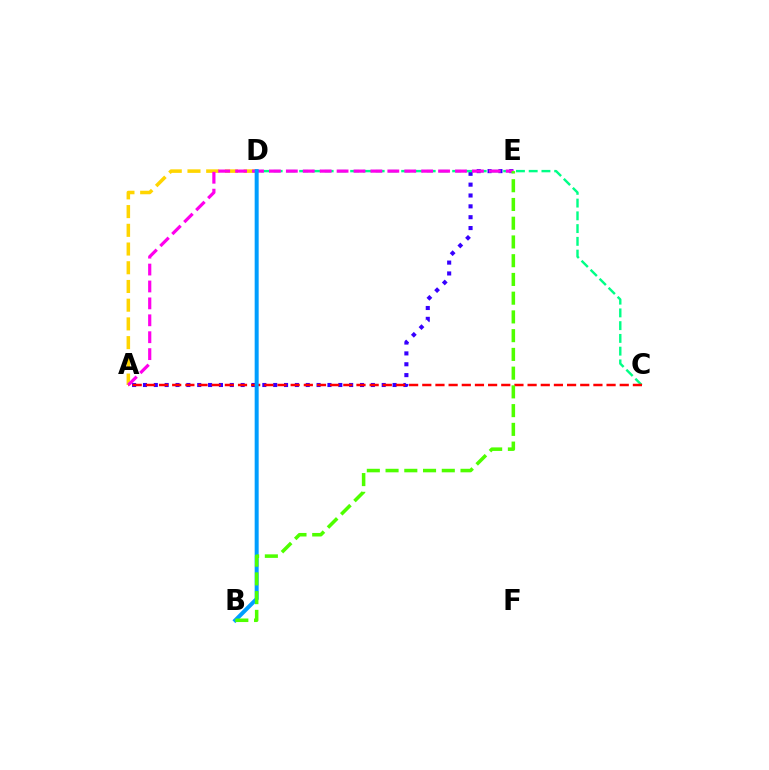{('A', 'E'): [{'color': '#3700ff', 'line_style': 'dotted', 'thickness': 2.95}, {'color': '#ff00ed', 'line_style': 'dashed', 'thickness': 2.3}], ('A', 'D'): [{'color': '#ffd500', 'line_style': 'dashed', 'thickness': 2.54}], ('C', 'D'): [{'color': '#00ff86', 'line_style': 'dashed', 'thickness': 1.73}], ('A', 'C'): [{'color': '#ff0000', 'line_style': 'dashed', 'thickness': 1.79}], ('B', 'D'): [{'color': '#009eff', 'line_style': 'solid', 'thickness': 2.88}], ('B', 'E'): [{'color': '#4fff00', 'line_style': 'dashed', 'thickness': 2.55}]}